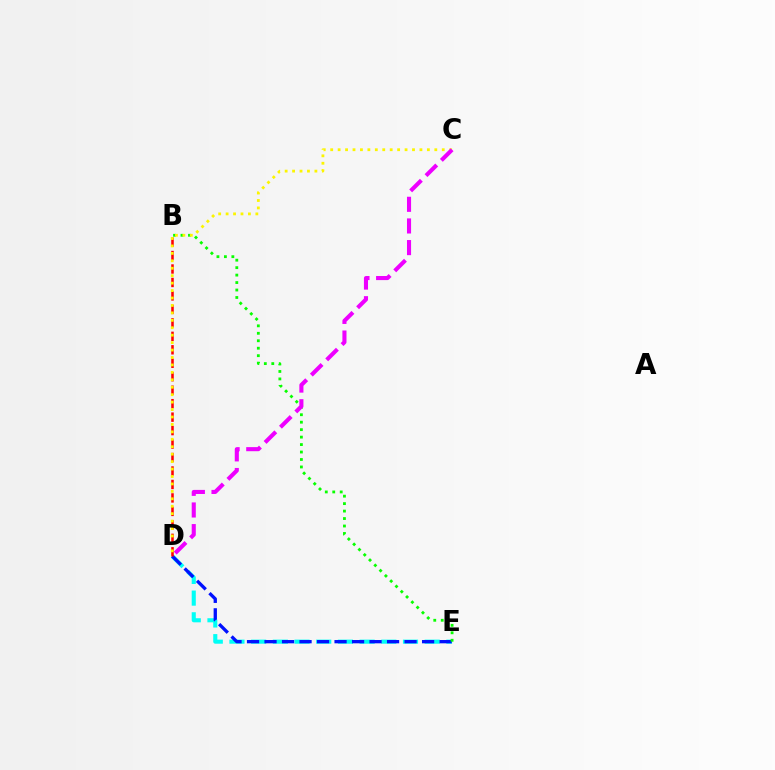{('D', 'E'): [{'color': '#00fff6', 'line_style': 'dashed', 'thickness': 2.95}, {'color': '#0010ff', 'line_style': 'dashed', 'thickness': 2.38}], ('B', 'D'): [{'color': '#ff0000', 'line_style': 'dashed', 'thickness': 1.83}], ('B', 'E'): [{'color': '#08ff00', 'line_style': 'dotted', 'thickness': 2.03}], ('C', 'D'): [{'color': '#fcf500', 'line_style': 'dotted', 'thickness': 2.02}, {'color': '#ee00ff', 'line_style': 'dashed', 'thickness': 2.94}]}